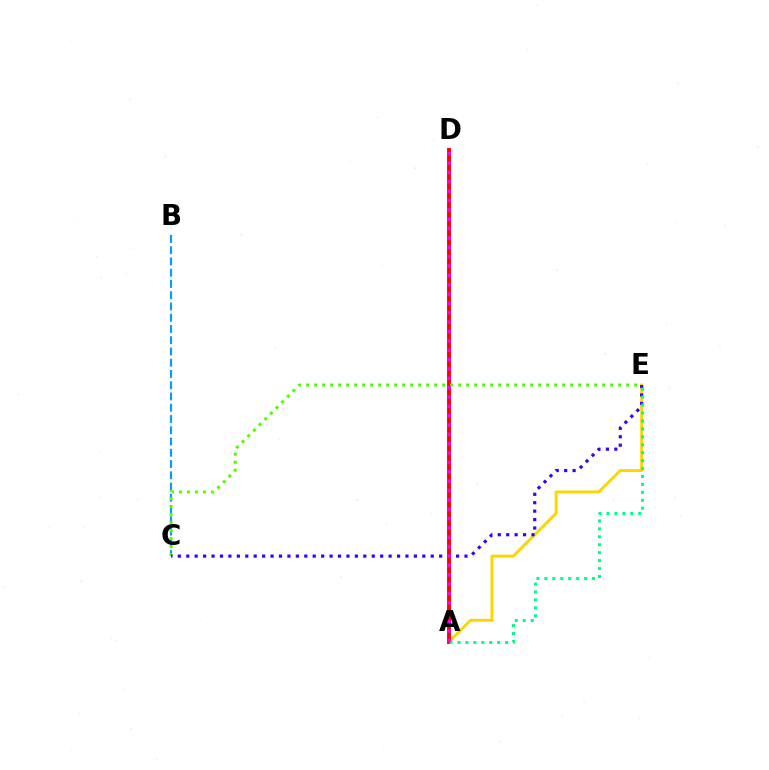{('A', 'E'): [{'color': '#ffd500', 'line_style': 'solid', 'thickness': 2.11}, {'color': '#00ff86', 'line_style': 'dotted', 'thickness': 2.16}], ('A', 'D'): [{'color': '#ff0000', 'line_style': 'solid', 'thickness': 2.8}, {'color': '#ff00ed', 'line_style': 'dotted', 'thickness': 2.54}], ('B', 'C'): [{'color': '#009eff', 'line_style': 'dashed', 'thickness': 1.53}], ('C', 'E'): [{'color': '#4fff00', 'line_style': 'dotted', 'thickness': 2.17}, {'color': '#3700ff', 'line_style': 'dotted', 'thickness': 2.29}]}